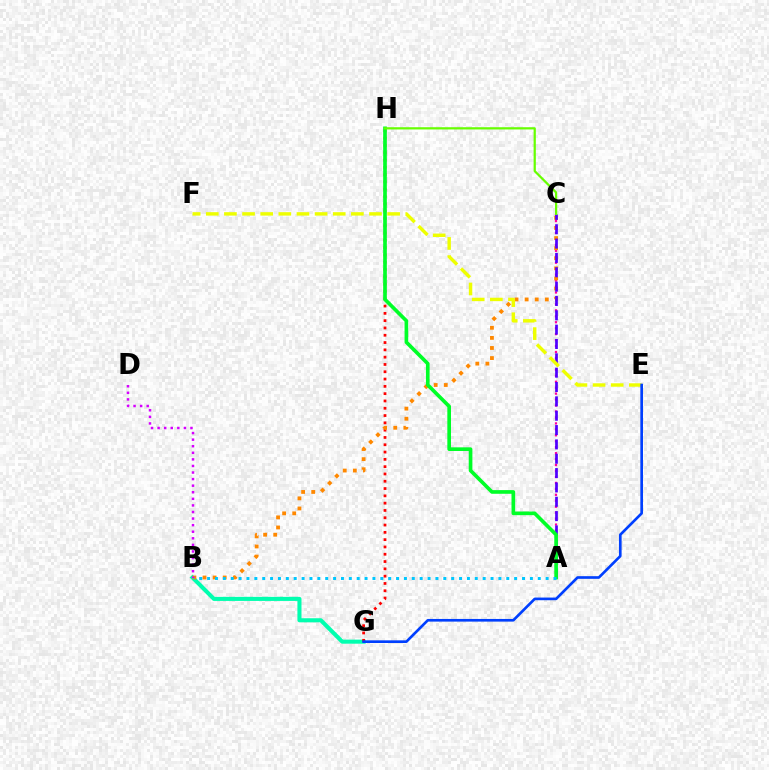{('B', 'G'): [{'color': '#00ffaf', 'line_style': 'solid', 'thickness': 2.93}], ('A', 'C'): [{'color': '#ff00a0', 'line_style': 'dotted', 'thickness': 1.62}, {'color': '#4f00ff', 'line_style': 'dashed', 'thickness': 1.95}], ('G', 'H'): [{'color': '#ff0000', 'line_style': 'dotted', 'thickness': 1.98}], ('B', 'C'): [{'color': '#ff8800', 'line_style': 'dotted', 'thickness': 2.74}], ('E', 'F'): [{'color': '#eeff00', 'line_style': 'dashed', 'thickness': 2.46}], ('A', 'H'): [{'color': '#00ff27', 'line_style': 'solid', 'thickness': 2.64}], ('E', 'G'): [{'color': '#003fff', 'line_style': 'solid', 'thickness': 1.91}], ('A', 'B'): [{'color': '#00c7ff', 'line_style': 'dotted', 'thickness': 2.14}], ('C', 'H'): [{'color': '#66ff00', 'line_style': 'solid', 'thickness': 1.6}], ('B', 'D'): [{'color': '#d600ff', 'line_style': 'dotted', 'thickness': 1.79}]}